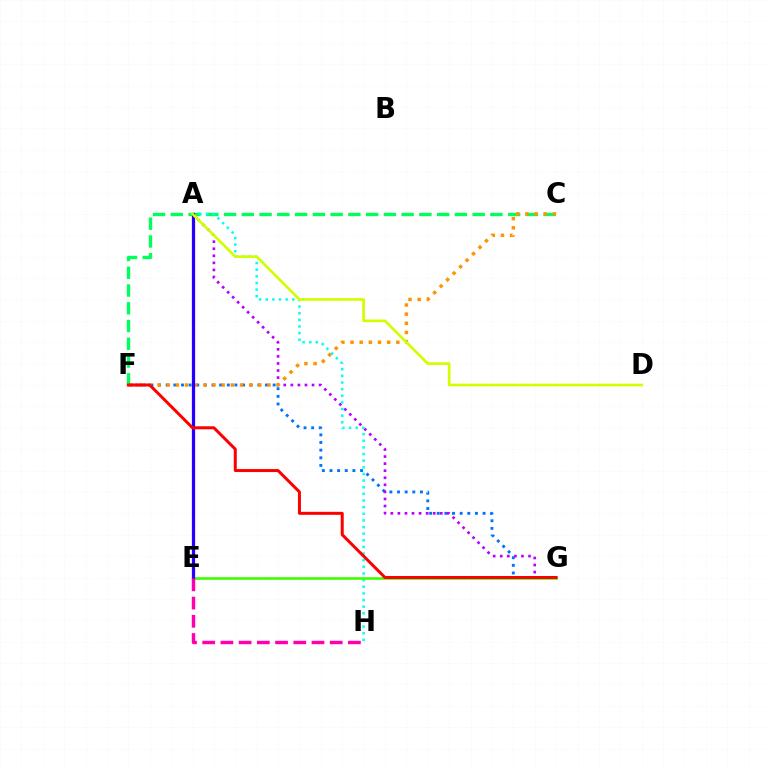{('F', 'G'): [{'color': '#0074ff', 'line_style': 'dotted', 'thickness': 2.08}, {'color': '#ff0000', 'line_style': 'solid', 'thickness': 2.16}], ('A', 'G'): [{'color': '#b900ff', 'line_style': 'dotted', 'thickness': 1.92}], ('C', 'F'): [{'color': '#00ff5c', 'line_style': 'dashed', 'thickness': 2.41}, {'color': '#ff9400', 'line_style': 'dotted', 'thickness': 2.49}], ('A', 'H'): [{'color': '#00fff6', 'line_style': 'dotted', 'thickness': 1.8}], ('E', 'G'): [{'color': '#3dff00', 'line_style': 'solid', 'thickness': 1.89}], ('A', 'E'): [{'color': '#2500ff', 'line_style': 'solid', 'thickness': 2.35}], ('A', 'D'): [{'color': '#d1ff00', 'line_style': 'solid', 'thickness': 1.94}], ('E', 'H'): [{'color': '#ff00ac', 'line_style': 'dashed', 'thickness': 2.47}]}